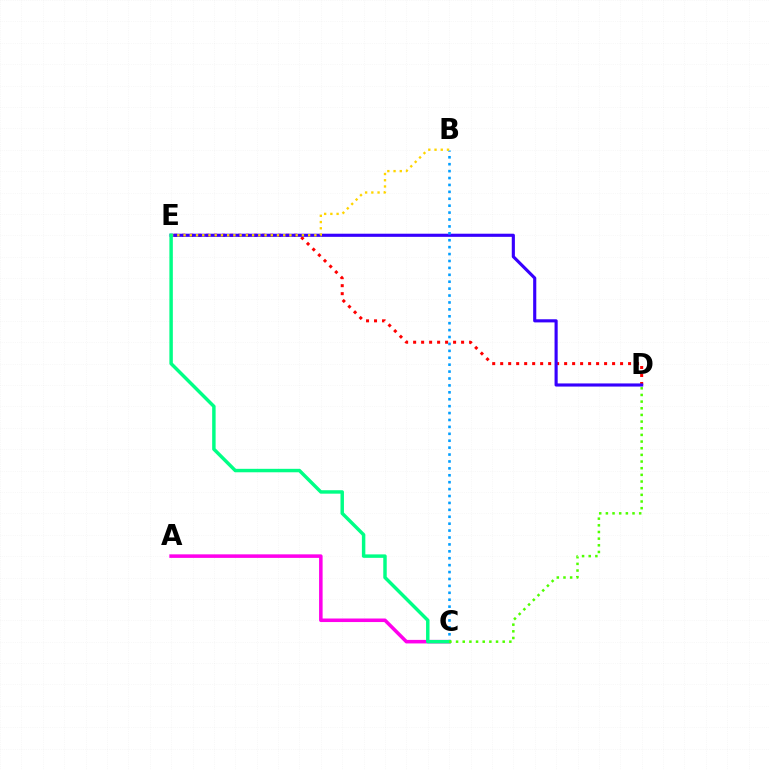{('A', 'C'): [{'color': '#ff00ed', 'line_style': 'solid', 'thickness': 2.55}], ('D', 'E'): [{'color': '#ff0000', 'line_style': 'dotted', 'thickness': 2.17}, {'color': '#3700ff', 'line_style': 'solid', 'thickness': 2.25}], ('B', 'C'): [{'color': '#009eff', 'line_style': 'dotted', 'thickness': 1.88}], ('B', 'E'): [{'color': '#ffd500', 'line_style': 'dotted', 'thickness': 1.69}], ('C', 'E'): [{'color': '#00ff86', 'line_style': 'solid', 'thickness': 2.49}], ('C', 'D'): [{'color': '#4fff00', 'line_style': 'dotted', 'thickness': 1.81}]}